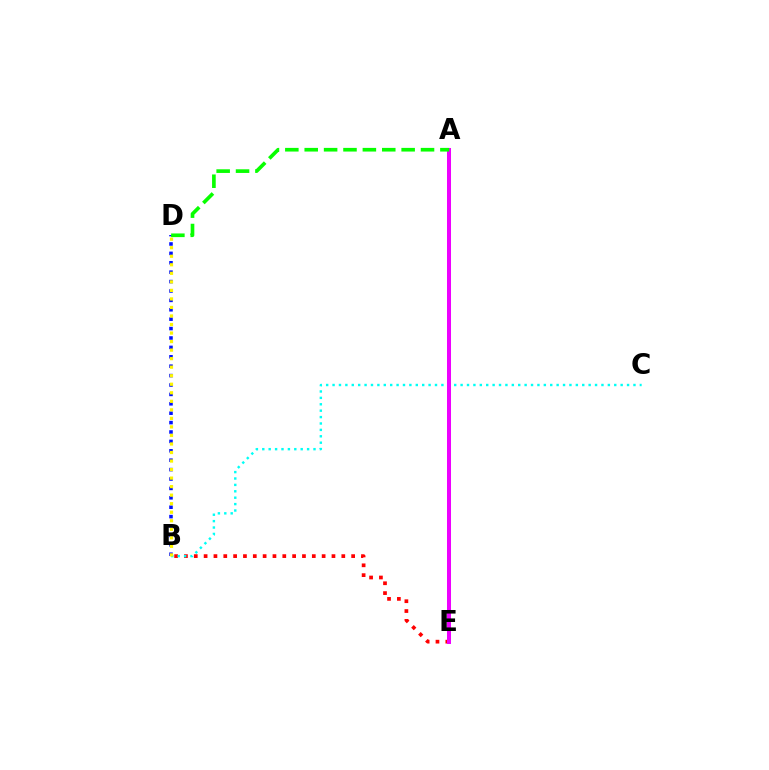{('B', 'D'): [{'color': '#0010ff', 'line_style': 'dotted', 'thickness': 2.55}, {'color': '#fcf500', 'line_style': 'dotted', 'thickness': 2.32}], ('B', 'E'): [{'color': '#ff0000', 'line_style': 'dotted', 'thickness': 2.67}], ('B', 'C'): [{'color': '#00fff6', 'line_style': 'dotted', 'thickness': 1.74}], ('A', 'E'): [{'color': '#ee00ff', 'line_style': 'solid', 'thickness': 2.88}], ('A', 'D'): [{'color': '#08ff00', 'line_style': 'dashed', 'thickness': 2.63}]}